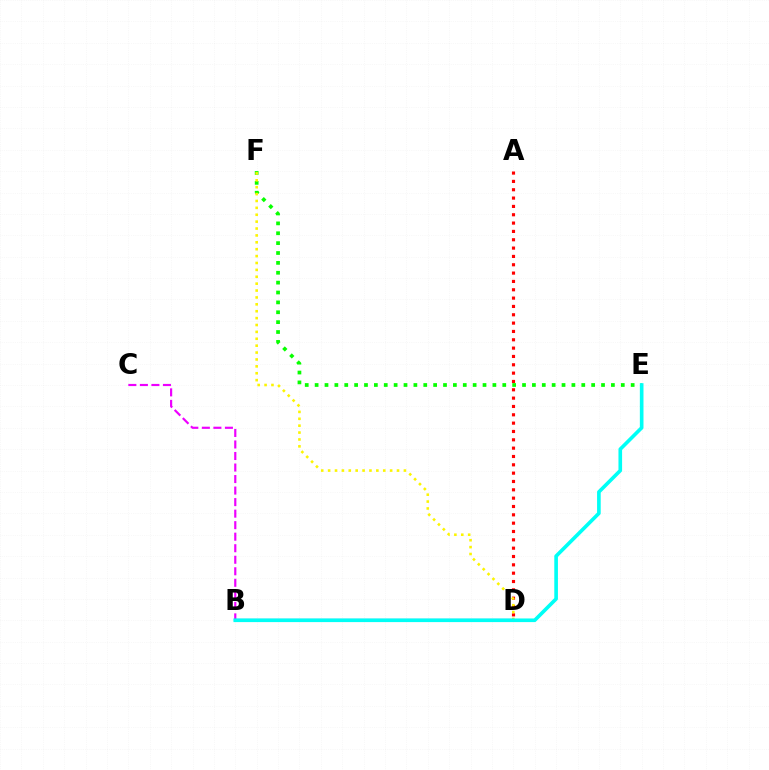{('E', 'F'): [{'color': '#08ff00', 'line_style': 'dotted', 'thickness': 2.68}], ('A', 'D'): [{'color': '#ff0000', 'line_style': 'dotted', 'thickness': 2.26}], ('B', 'C'): [{'color': '#ee00ff', 'line_style': 'dashed', 'thickness': 1.57}], ('D', 'F'): [{'color': '#fcf500', 'line_style': 'dotted', 'thickness': 1.87}], ('B', 'D'): [{'color': '#0010ff', 'line_style': 'solid', 'thickness': 1.54}], ('B', 'E'): [{'color': '#00fff6', 'line_style': 'solid', 'thickness': 2.62}]}